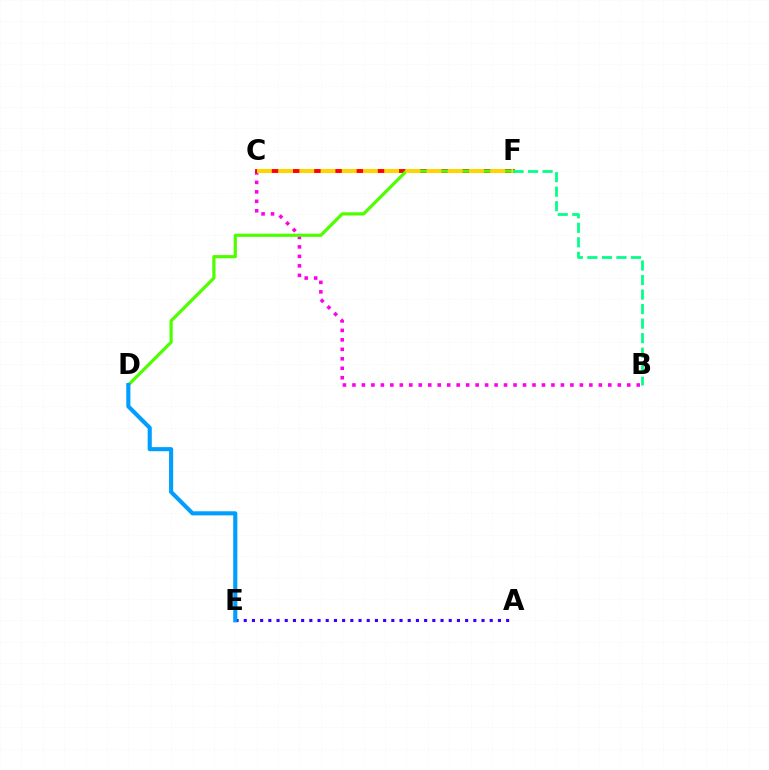{('B', 'C'): [{'color': '#ff00ed', 'line_style': 'dotted', 'thickness': 2.57}], ('A', 'E'): [{'color': '#3700ff', 'line_style': 'dotted', 'thickness': 2.23}], ('C', 'F'): [{'color': '#ff0000', 'line_style': 'solid', 'thickness': 2.79}, {'color': '#ffd500', 'line_style': 'dashed', 'thickness': 2.88}], ('D', 'F'): [{'color': '#4fff00', 'line_style': 'solid', 'thickness': 2.32}], ('D', 'E'): [{'color': '#009eff', 'line_style': 'solid', 'thickness': 2.96}], ('B', 'F'): [{'color': '#00ff86', 'line_style': 'dashed', 'thickness': 1.97}]}